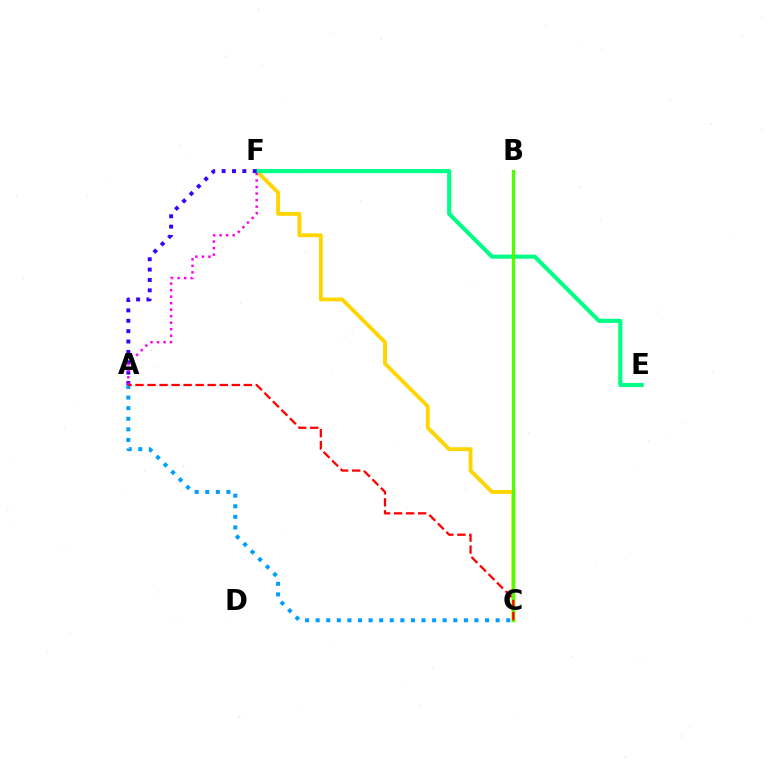{('C', 'F'): [{'color': '#ffd500', 'line_style': 'solid', 'thickness': 2.77}], ('E', 'F'): [{'color': '#00ff86', 'line_style': 'solid', 'thickness': 2.95}], ('B', 'C'): [{'color': '#4fff00', 'line_style': 'solid', 'thickness': 2.38}], ('A', 'C'): [{'color': '#009eff', 'line_style': 'dotted', 'thickness': 2.88}, {'color': '#ff0000', 'line_style': 'dashed', 'thickness': 1.63}], ('A', 'F'): [{'color': '#3700ff', 'line_style': 'dotted', 'thickness': 2.82}, {'color': '#ff00ed', 'line_style': 'dotted', 'thickness': 1.77}]}